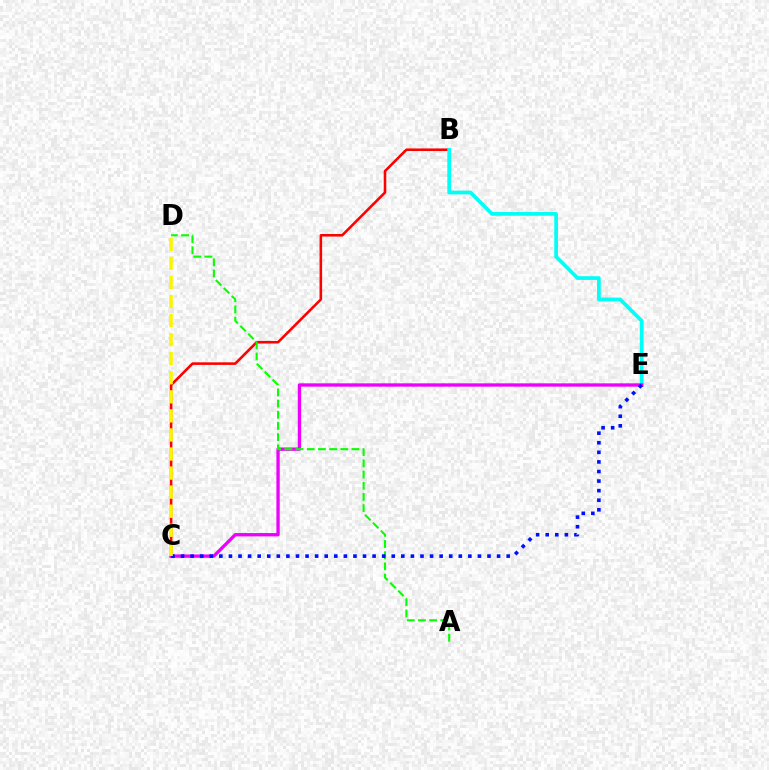{('B', 'C'): [{'color': '#ff0000', 'line_style': 'solid', 'thickness': 1.86}], ('B', 'E'): [{'color': '#00fff6', 'line_style': 'solid', 'thickness': 2.68}], ('C', 'E'): [{'color': '#ee00ff', 'line_style': 'solid', 'thickness': 2.4}, {'color': '#0010ff', 'line_style': 'dotted', 'thickness': 2.6}], ('A', 'D'): [{'color': '#08ff00', 'line_style': 'dashed', 'thickness': 1.52}], ('C', 'D'): [{'color': '#fcf500', 'line_style': 'dashed', 'thickness': 2.59}]}